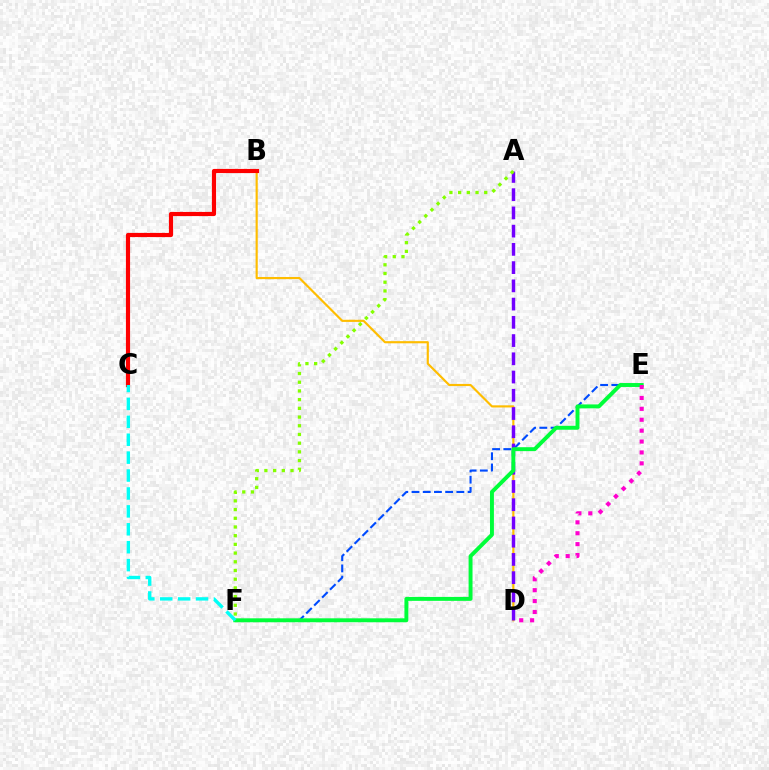{('B', 'D'): [{'color': '#ffbd00', 'line_style': 'solid', 'thickness': 1.55}], ('E', 'F'): [{'color': '#004bff', 'line_style': 'dashed', 'thickness': 1.52}, {'color': '#00ff39', 'line_style': 'solid', 'thickness': 2.83}], ('A', 'D'): [{'color': '#7200ff', 'line_style': 'dashed', 'thickness': 2.48}], ('B', 'C'): [{'color': '#ff0000', 'line_style': 'solid', 'thickness': 2.99}], ('C', 'F'): [{'color': '#00fff6', 'line_style': 'dashed', 'thickness': 2.43}], ('D', 'E'): [{'color': '#ff00cf', 'line_style': 'dotted', 'thickness': 2.96}], ('A', 'F'): [{'color': '#84ff00', 'line_style': 'dotted', 'thickness': 2.37}]}